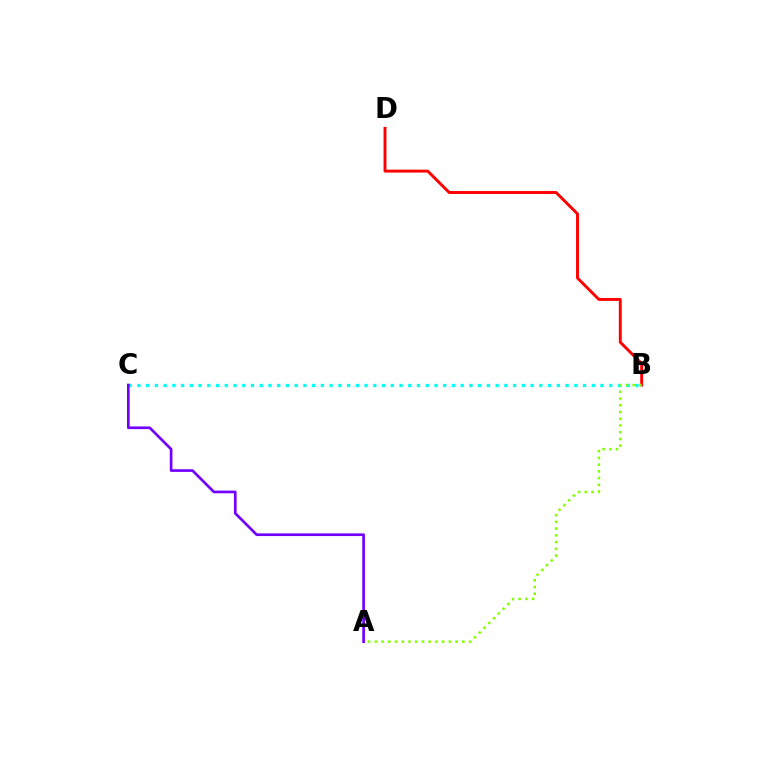{('B', 'D'): [{'color': '#ff0000', 'line_style': 'solid', 'thickness': 2.1}], ('B', 'C'): [{'color': '#00fff6', 'line_style': 'dotted', 'thickness': 2.37}], ('A', 'C'): [{'color': '#7200ff', 'line_style': 'solid', 'thickness': 1.93}], ('A', 'B'): [{'color': '#84ff00', 'line_style': 'dotted', 'thickness': 1.83}]}